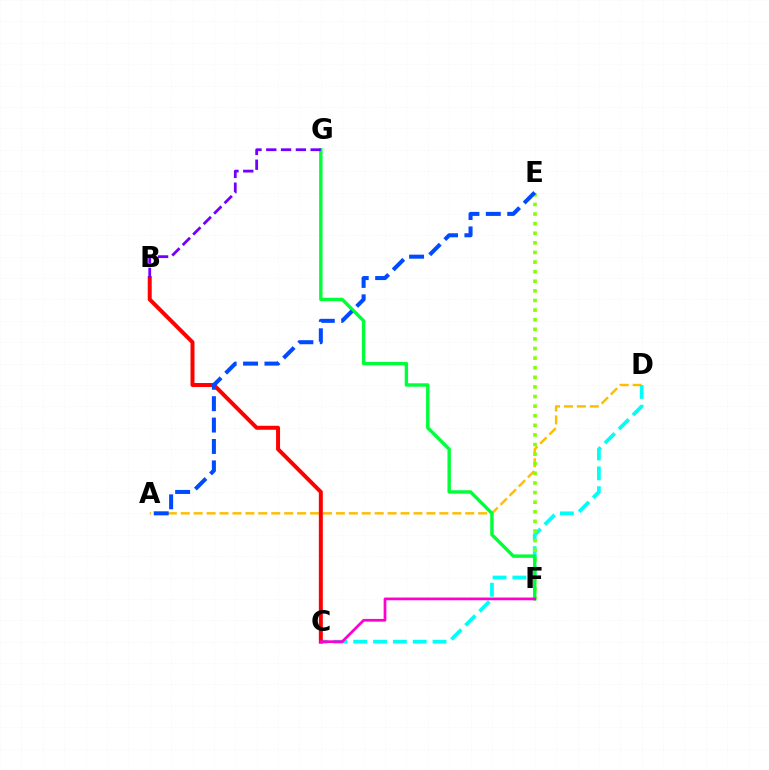{('A', 'D'): [{'color': '#ffbd00', 'line_style': 'dashed', 'thickness': 1.76}], ('C', 'D'): [{'color': '#00fff6', 'line_style': 'dashed', 'thickness': 2.69}], ('E', 'F'): [{'color': '#84ff00', 'line_style': 'dotted', 'thickness': 2.61}], ('B', 'C'): [{'color': '#ff0000', 'line_style': 'solid', 'thickness': 2.86}], ('F', 'G'): [{'color': '#00ff39', 'line_style': 'solid', 'thickness': 2.45}], ('C', 'F'): [{'color': '#ff00cf', 'line_style': 'solid', 'thickness': 1.96}], ('A', 'E'): [{'color': '#004bff', 'line_style': 'dashed', 'thickness': 2.91}], ('B', 'G'): [{'color': '#7200ff', 'line_style': 'dashed', 'thickness': 2.01}]}